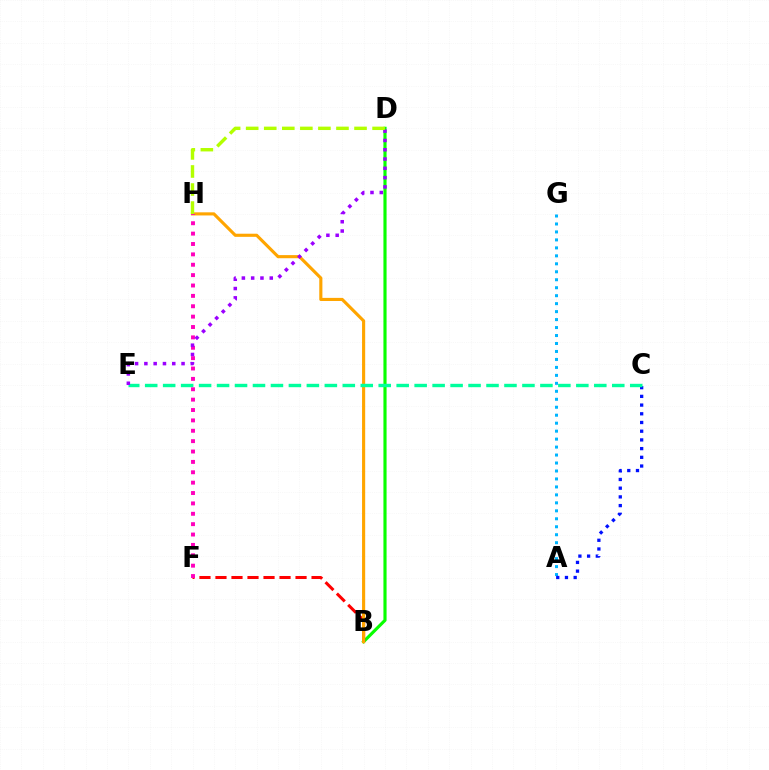{('A', 'G'): [{'color': '#00b5ff', 'line_style': 'dotted', 'thickness': 2.16}], ('B', 'D'): [{'color': '#08ff00', 'line_style': 'solid', 'thickness': 2.27}], ('B', 'F'): [{'color': '#ff0000', 'line_style': 'dashed', 'thickness': 2.18}], ('A', 'C'): [{'color': '#0010ff', 'line_style': 'dotted', 'thickness': 2.37}], ('B', 'H'): [{'color': '#ffa500', 'line_style': 'solid', 'thickness': 2.25}], ('C', 'E'): [{'color': '#00ff9d', 'line_style': 'dashed', 'thickness': 2.44}], ('F', 'H'): [{'color': '#ff00bd', 'line_style': 'dotted', 'thickness': 2.82}], ('D', 'E'): [{'color': '#9b00ff', 'line_style': 'dotted', 'thickness': 2.53}], ('D', 'H'): [{'color': '#b3ff00', 'line_style': 'dashed', 'thickness': 2.45}]}